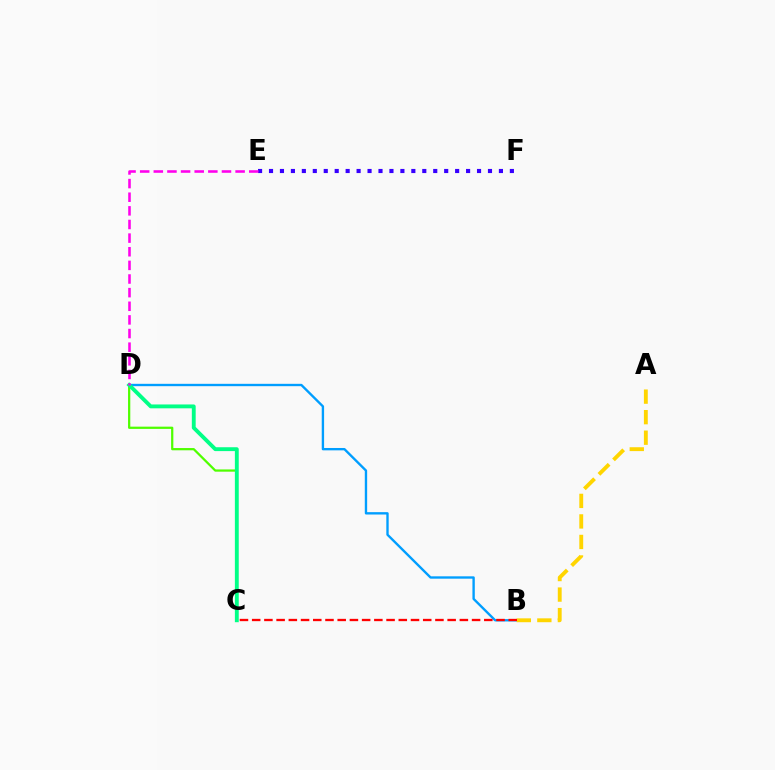{('B', 'D'): [{'color': '#009eff', 'line_style': 'solid', 'thickness': 1.7}], ('C', 'D'): [{'color': '#4fff00', 'line_style': 'solid', 'thickness': 1.62}, {'color': '#00ff86', 'line_style': 'solid', 'thickness': 2.78}], ('A', 'B'): [{'color': '#ffd500', 'line_style': 'dashed', 'thickness': 2.79}], ('E', 'F'): [{'color': '#3700ff', 'line_style': 'dotted', 'thickness': 2.97}], ('B', 'C'): [{'color': '#ff0000', 'line_style': 'dashed', 'thickness': 1.66}], ('D', 'E'): [{'color': '#ff00ed', 'line_style': 'dashed', 'thickness': 1.85}]}